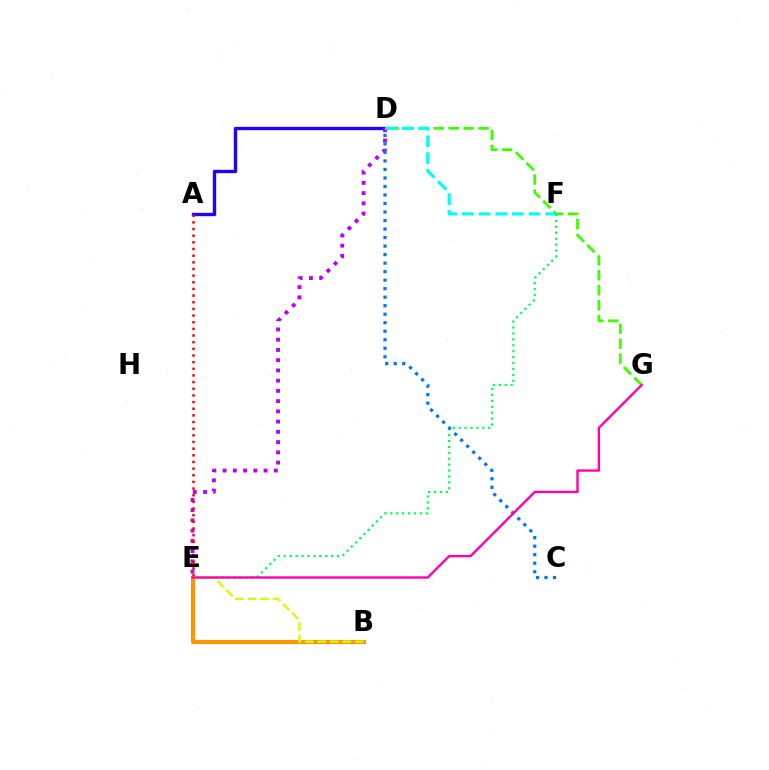{('D', 'G'): [{'color': '#3dff00', 'line_style': 'dashed', 'thickness': 2.03}], ('B', 'E'): [{'color': '#ff9400', 'line_style': 'solid', 'thickness': 2.96}, {'color': '#d1ff00', 'line_style': 'dashed', 'thickness': 1.7}], ('A', 'D'): [{'color': '#2500ff', 'line_style': 'solid', 'thickness': 2.43}], ('D', 'E'): [{'color': '#b900ff', 'line_style': 'dotted', 'thickness': 2.78}], ('D', 'F'): [{'color': '#00fff6', 'line_style': 'dashed', 'thickness': 2.26}], ('E', 'F'): [{'color': '#00ff5c', 'line_style': 'dotted', 'thickness': 1.61}], ('C', 'D'): [{'color': '#0074ff', 'line_style': 'dotted', 'thickness': 2.31}], ('A', 'E'): [{'color': '#ff0000', 'line_style': 'dotted', 'thickness': 1.81}], ('E', 'G'): [{'color': '#ff00ac', 'line_style': 'solid', 'thickness': 1.71}]}